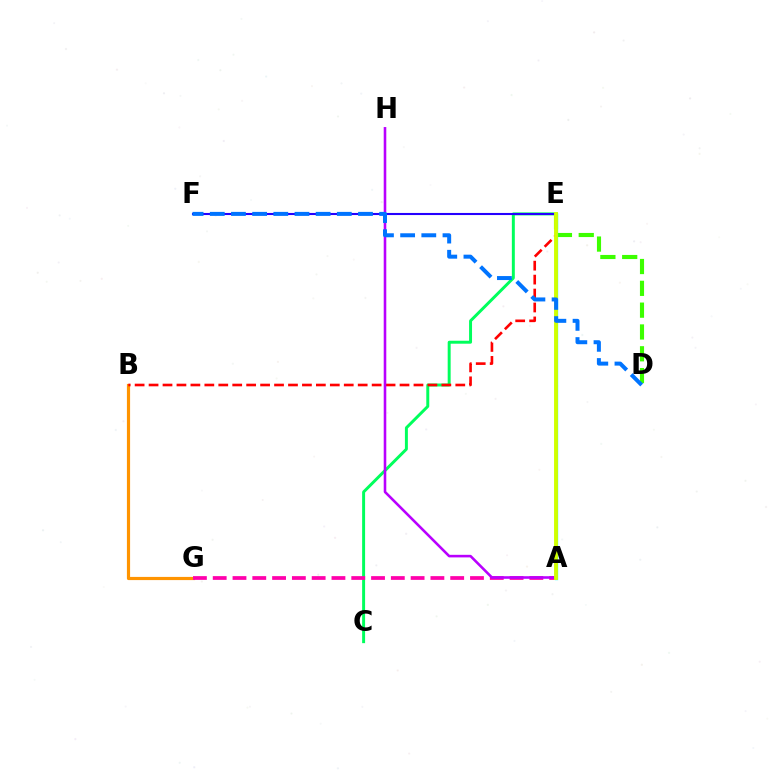{('D', 'E'): [{'color': '#3dff00', 'line_style': 'dashed', 'thickness': 2.96}], ('B', 'G'): [{'color': '#ff9400', 'line_style': 'solid', 'thickness': 2.29}], ('C', 'E'): [{'color': '#00ff5c', 'line_style': 'solid', 'thickness': 2.13}], ('B', 'E'): [{'color': '#ff0000', 'line_style': 'dashed', 'thickness': 1.89}], ('A', 'E'): [{'color': '#00fff6', 'line_style': 'solid', 'thickness': 2.39}, {'color': '#d1ff00', 'line_style': 'solid', 'thickness': 2.79}], ('A', 'G'): [{'color': '#ff00ac', 'line_style': 'dashed', 'thickness': 2.69}], ('A', 'H'): [{'color': '#b900ff', 'line_style': 'solid', 'thickness': 1.85}], ('E', 'F'): [{'color': '#2500ff', 'line_style': 'solid', 'thickness': 1.51}], ('D', 'F'): [{'color': '#0074ff', 'line_style': 'dashed', 'thickness': 2.88}]}